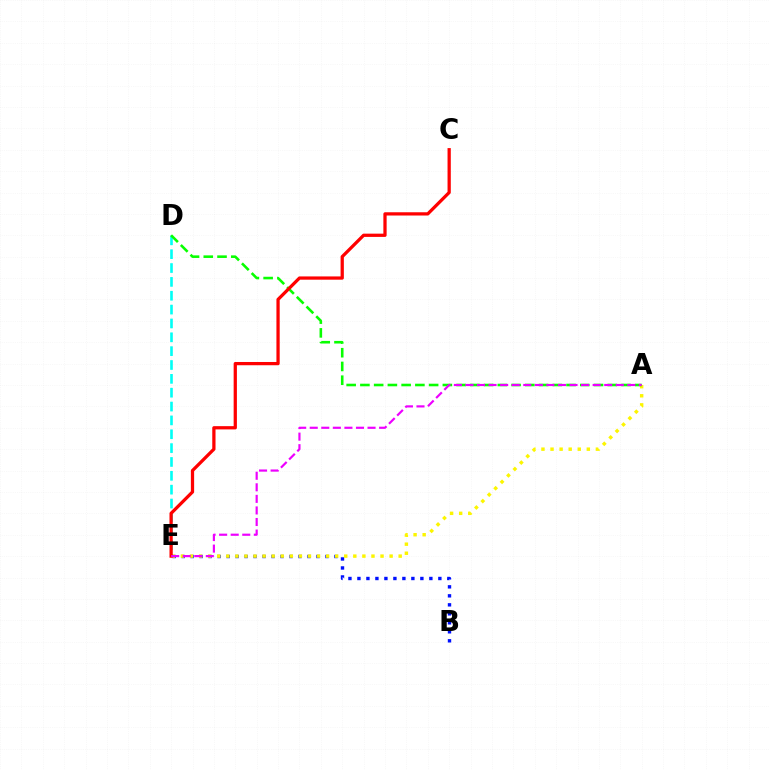{('B', 'E'): [{'color': '#0010ff', 'line_style': 'dotted', 'thickness': 2.44}], ('D', 'E'): [{'color': '#00fff6', 'line_style': 'dashed', 'thickness': 1.88}], ('A', 'E'): [{'color': '#fcf500', 'line_style': 'dotted', 'thickness': 2.47}, {'color': '#ee00ff', 'line_style': 'dashed', 'thickness': 1.57}], ('A', 'D'): [{'color': '#08ff00', 'line_style': 'dashed', 'thickness': 1.87}], ('C', 'E'): [{'color': '#ff0000', 'line_style': 'solid', 'thickness': 2.34}]}